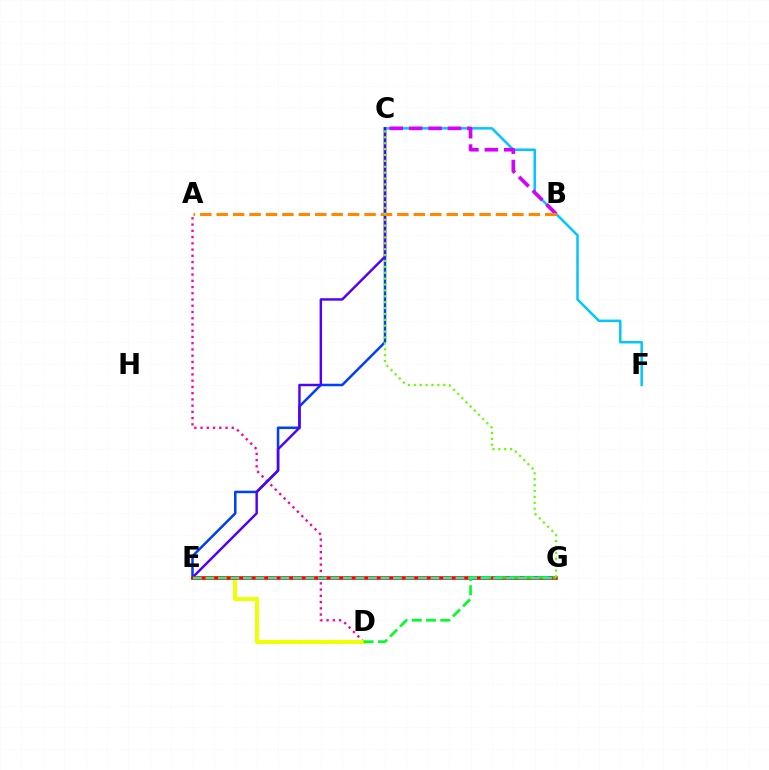{('C', 'E'): [{'color': '#003fff', 'line_style': 'solid', 'thickness': 1.82}, {'color': '#4f00ff', 'line_style': 'solid', 'thickness': 1.76}], ('C', 'F'): [{'color': '#00c7ff', 'line_style': 'solid', 'thickness': 1.79}], ('A', 'D'): [{'color': '#ff00a0', 'line_style': 'dotted', 'thickness': 1.7}], ('D', 'E'): [{'color': '#eeff00', 'line_style': 'solid', 'thickness': 2.84}], ('B', 'C'): [{'color': '#d600ff', 'line_style': 'dashed', 'thickness': 2.64}], ('E', 'G'): [{'color': '#ff0000', 'line_style': 'solid', 'thickness': 2.59}, {'color': '#00ffaf', 'line_style': 'dashed', 'thickness': 1.7}], ('D', 'G'): [{'color': '#00ff27', 'line_style': 'dashed', 'thickness': 1.94}], ('A', 'B'): [{'color': '#ff8800', 'line_style': 'dashed', 'thickness': 2.23}], ('C', 'G'): [{'color': '#66ff00', 'line_style': 'dotted', 'thickness': 1.6}]}